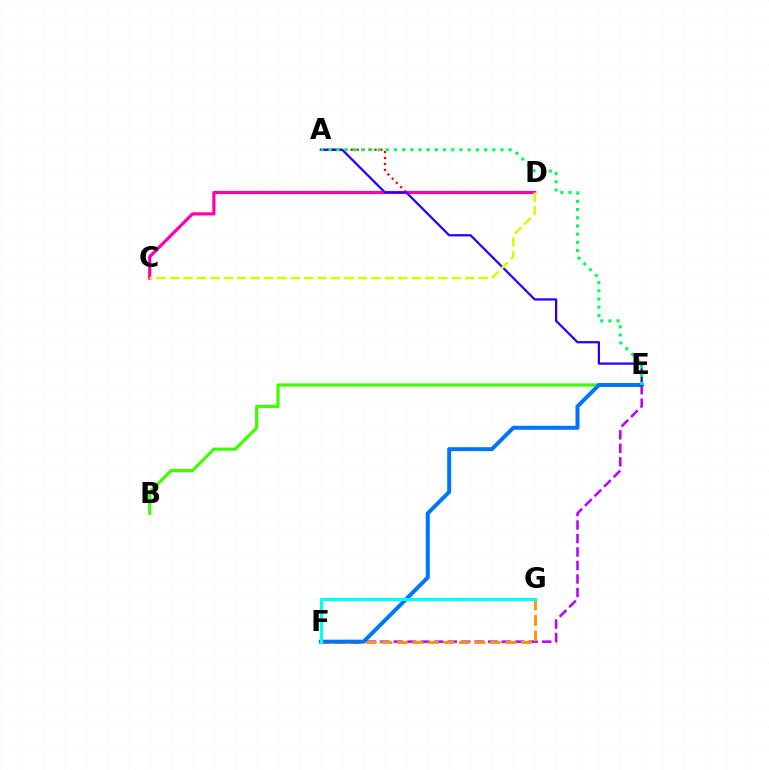{('A', 'D'): [{'color': '#ff0000', 'line_style': 'dotted', 'thickness': 1.62}], ('B', 'E'): [{'color': '#3dff00', 'line_style': 'solid', 'thickness': 2.31}], ('E', 'F'): [{'color': '#b900ff', 'line_style': 'dashed', 'thickness': 1.83}, {'color': '#0074ff', 'line_style': 'solid', 'thickness': 2.87}], ('C', 'D'): [{'color': '#ff00ac', 'line_style': 'solid', 'thickness': 2.29}, {'color': '#d1ff00', 'line_style': 'dashed', 'thickness': 1.82}], ('F', 'G'): [{'color': '#ff9400', 'line_style': 'dashed', 'thickness': 2.11}, {'color': '#00fff6', 'line_style': 'solid', 'thickness': 2.28}], ('A', 'E'): [{'color': '#2500ff', 'line_style': 'solid', 'thickness': 1.62}, {'color': '#00ff5c', 'line_style': 'dotted', 'thickness': 2.23}]}